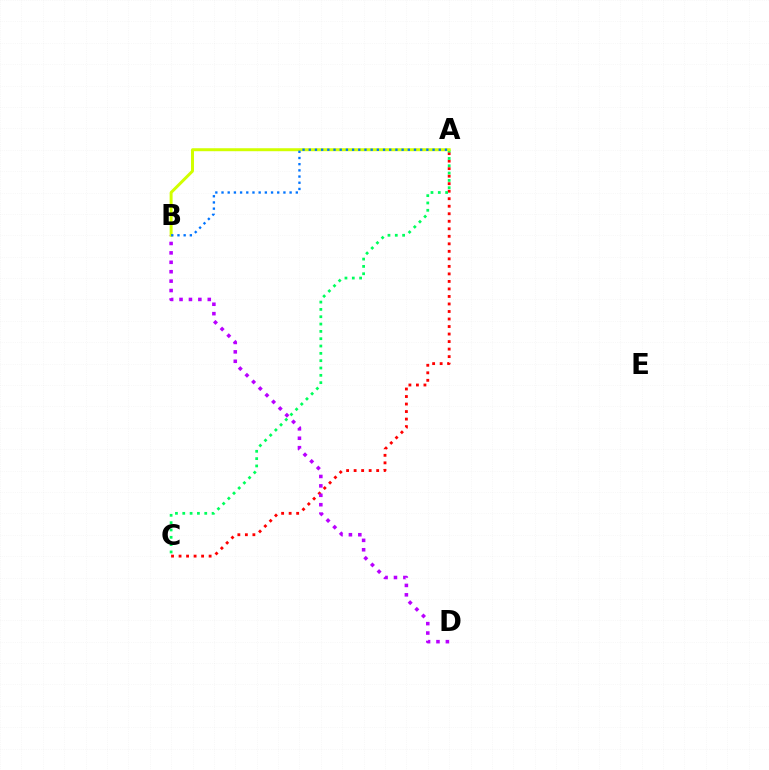{('A', 'C'): [{'color': '#ff0000', 'line_style': 'dotted', 'thickness': 2.04}, {'color': '#00ff5c', 'line_style': 'dotted', 'thickness': 1.99}], ('B', 'D'): [{'color': '#b900ff', 'line_style': 'dotted', 'thickness': 2.56}], ('A', 'B'): [{'color': '#d1ff00', 'line_style': 'solid', 'thickness': 2.14}, {'color': '#0074ff', 'line_style': 'dotted', 'thickness': 1.68}]}